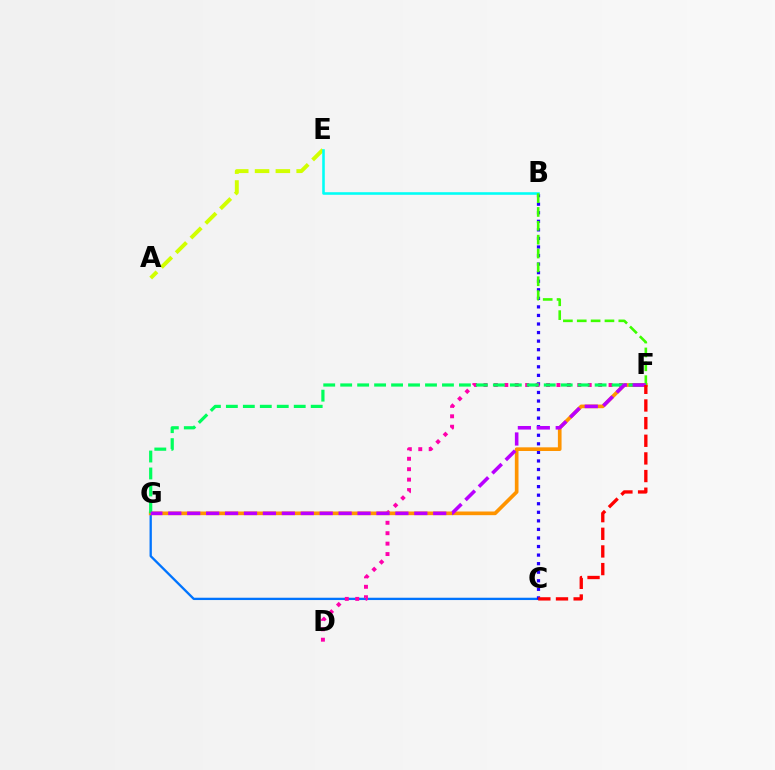{('C', 'G'): [{'color': '#0074ff', 'line_style': 'solid', 'thickness': 1.67}], ('A', 'E'): [{'color': '#d1ff00', 'line_style': 'dashed', 'thickness': 2.83}], ('B', 'C'): [{'color': '#2500ff', 'line_style': 'dotted', 'thickness': 2.33}], ('D', 'F'): [{'color': '#ff00ac', 'line_style': 'dotted', 'thickness': 2.83}], ('B', 'E'): [{'color': '#00fff6', 'line_style': 'solid', 'thickness': 1.86}], ('F', 'G'): [{'color': '#ff9400', 'line_style': 'solid', 'thickness': 2.64}, {'color': '#00ff5c', 'line_style': 'dashed', 'thickness': 2.3}, {'color': '#b900ff', 'line_style': 'dashed', 'thickness': 2.57}], ('B', 'F'): [{'color': '#3dff00', 'line_style': 'dashed', 'thickness': 1.88}], ('C', 'F'): [{'color': '#ff0000', 'line_style': 'dashed', 'thickness': 2.4}]}